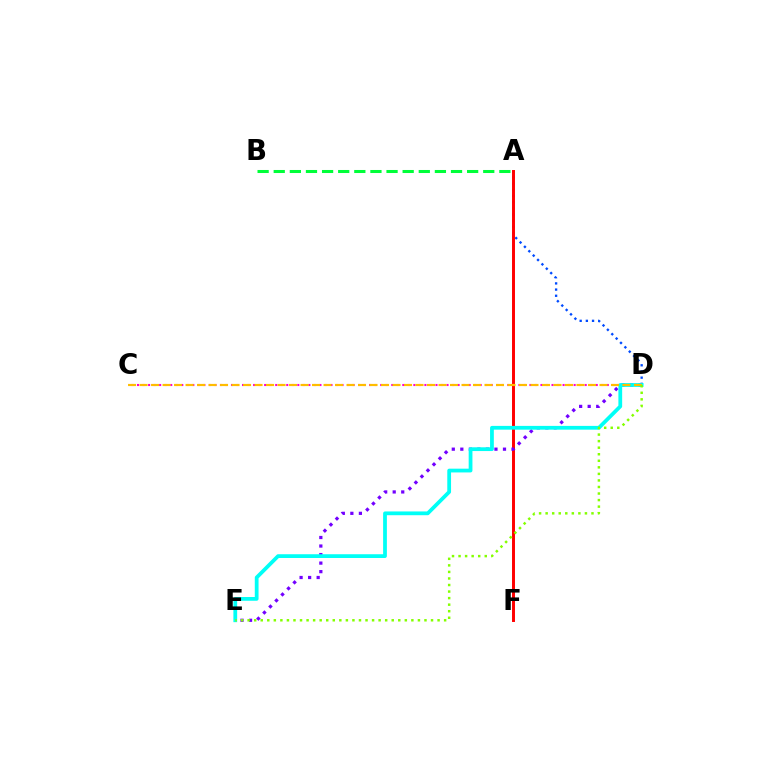{('A', 'D'): [{'color': '#004bff', 'line_style': 'dotted', 'thickness': 1.68}], ('A', 'F'): [{'color': '#ff0000', 'line_style': 'solid', 'thickness': 2.13}], ('C', 'D'): [{'color': '#ff00cf', 'line_style': 'dotted', 'thickness': 1.5}, {'color': '#ffbd00', 'line_style': 'dashed', 'thickness': 1.56}], ('D', 'E'): [{'color': '#7200ff', 'line_style': 'dotted', 'thickness': 2.32}, {'color': '#00fff6', 'line_style': 'solid', 'thickness': 2.71}, {'color': '#84ff00', 'line_style': 'dotted', 'thickness': 1.78}], ('A', 'B'): [{'color': '#00ff39', 'line_style': 'dashed', 'thickness': 2.19}]}